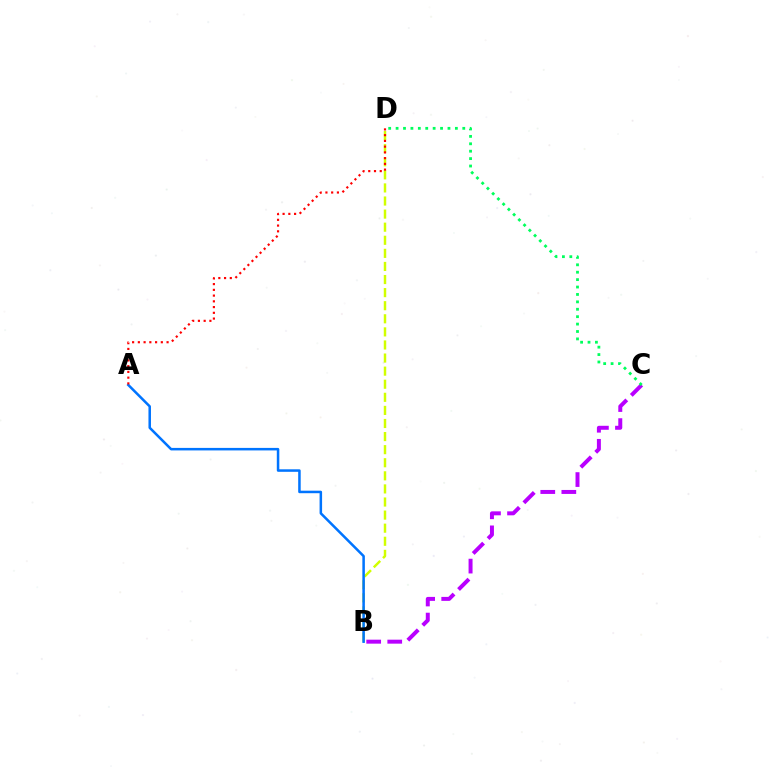{('B', 'C'): [{'color': '#b900ff', 'line_style': 'dashed', 'thickness': 2.86}], ('B', 'D'): [{'color': '#d1ff00', 'line_style': 'dashed', 'thickness': 1.78}], ('C', 'D'): [{'color': '#00ff5c', 'line_style': 'dotted', 'thickness': 2.01}], ('A', 'B'): [{'color': '#0074ff', 'line_style': 'solid', 'thickness': 1.81}], ('A', 'D'): [{'color': '#ff0000', 'line_style': 'dotted', 'thickness': 1.56}]}